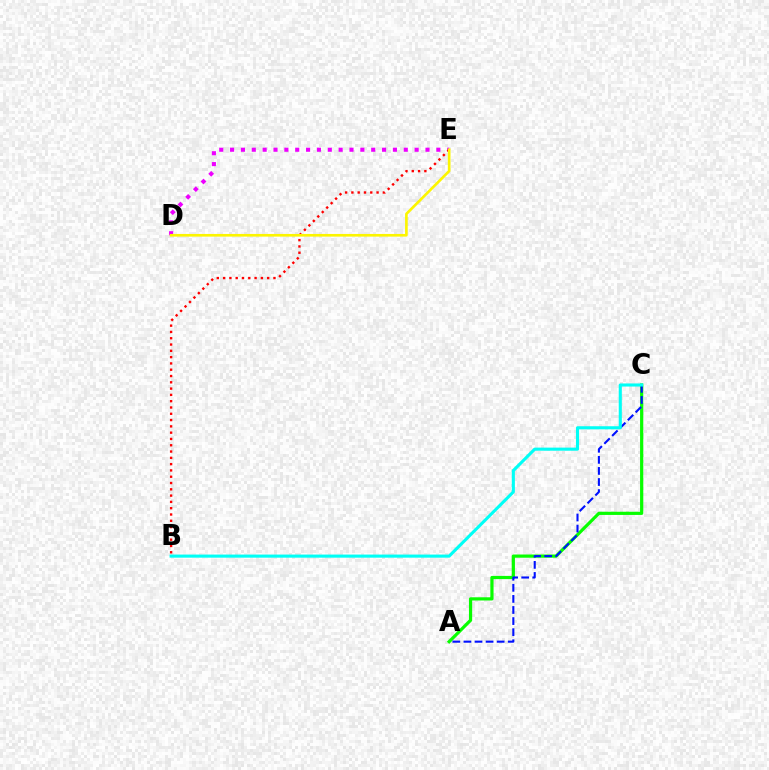{('A', 'C'): [{'color': '#08ff00', 'line_style': 'solid', 'thickness': 2.31}, {'color': '#0010ff', 'line_style': 'dashed', 'thickness': 1.51}], ('D', 'E'): [{'color': '#ee00ff', 'line_style': 'dotted', 'thickness': 2.95}, {'color': '#fcf500', 'line_style': 'solid', 'thickness': 1.91}], ('B', 'E'): [{'color': '#ff0000', 'line_style': 'dotted', 'thickness': 1.71}], ('B', 'C'): [{'color': '#00fff6', 'line_style': 'solid', 'thickness': 2.23}]}